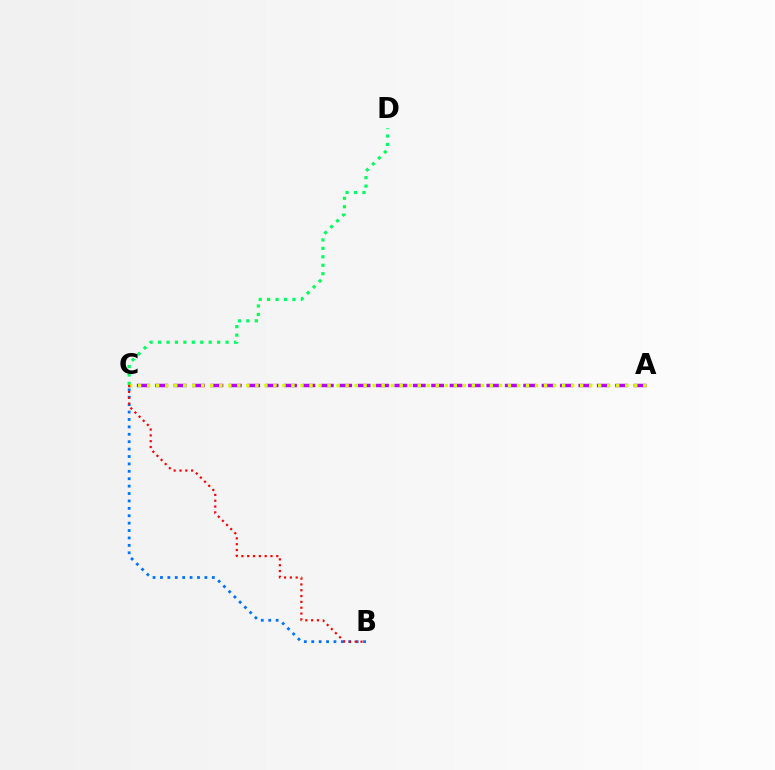{('B', 'C'): [{'color': '#0074ff', 'line_style': 'dotted', 'thickness': 2.01}, {'color': '#ff0000', 'line_style': 'dotted', 'thickness': 1.58}], ('C', 'D'): [{'color': '#00ff5c', 'line_style': 'dotted', 'thickness': 2.29}], ('A', 'C'): [{'color': '#b900ff', 'line_style': 'dashed', 'thickness': 2.5}, {'color': '#d1ff00', 'line_style': 'dotted', 'thickness': 2.45}]}